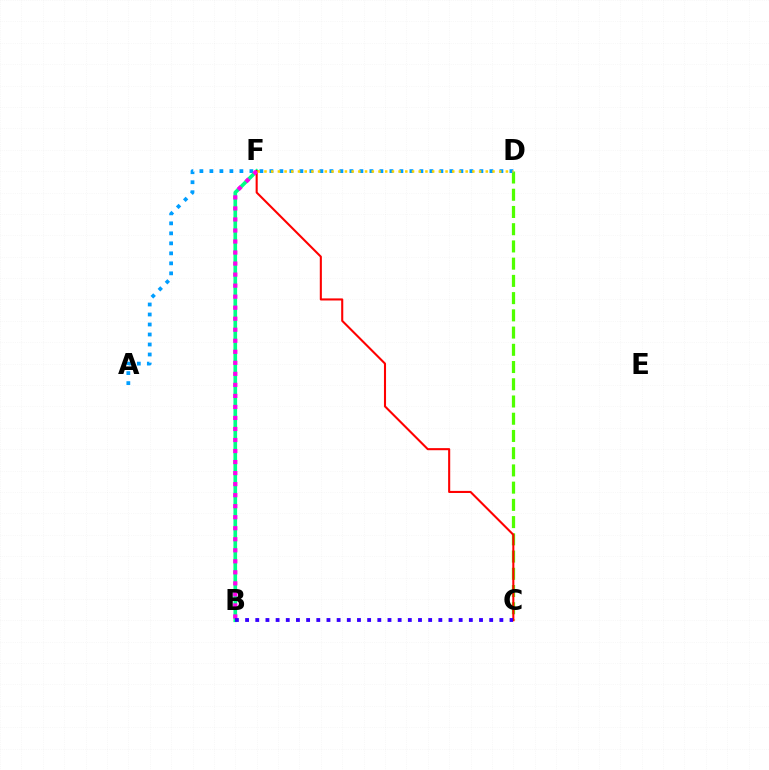{('C', 'D'): [{'color': '#4fff00', 'line_style': 'dashed', 'thickness': 2.34}], ('A', 'D'): [{'color': '#009eff', 'line_style': 'dotted', 'thickness': 2.72}], ('B', 'F'): [{'color': '#00ff86', 'line_style': 'solid', 'thickness': 2.63}, {'color': '#ff00ed', 'line_style': 'dotted', 'thickness': 3.0}], ('C', 'F'): [{'color': '#ff0000', 'line_style': 'solid', 'thickness': 1.5}], ('D', 'F'): [{'color': '#ffd500', 'line_style': 'dotted', 'thickness': 1.82}], ('B', 'C'): [{'color': '#3700ff', 'line_style': 'dotted', 'thickness': 2.76}]}